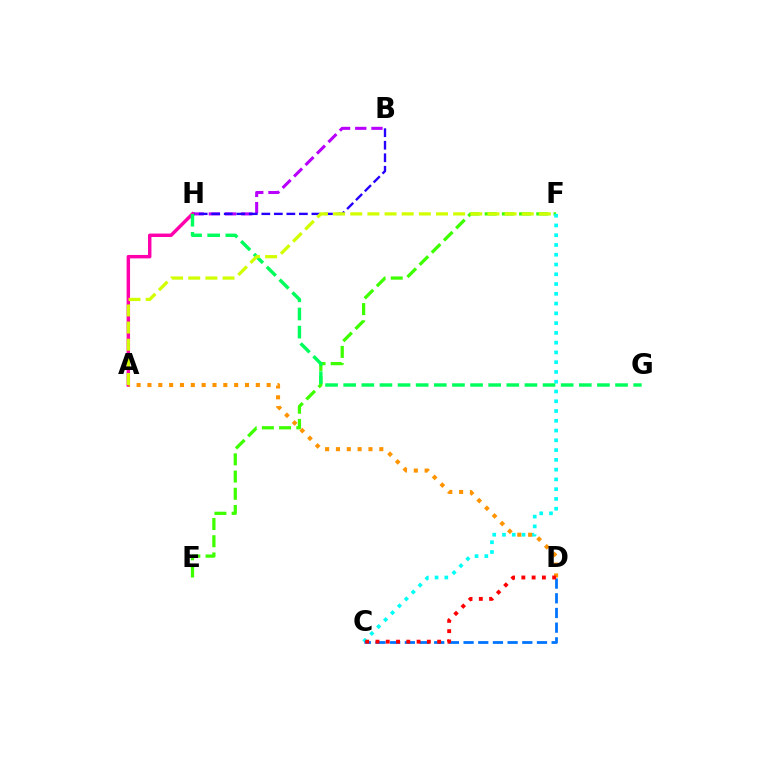{('B', 'H'): [{'color': '#b900ff', 'line_style': 'dashed', 'thickness': 2.2}, {'color': '#2500ff', 'line_style': 'dashed', 'thickness': 1.7}], ('E', 'F'): [{'color': '#3dff00', 'line_style': 'dashed', 'thickness': 2.34}], ('A', 'H'): [{'color': '#ff00ac', 'line_style': 'solid', 'thickness': 2.48}], ('C', 'F'): [{'color': '#00fff6', 'line_style': 'dotted', 'thickness': 2.65}], ('A', 'D'): [{'color': '#ff9400', 'line_style': 'dotted', 'thickness': 2.94}], ('G', 'H'): [{'color': '#00ff5c', 'line_style': 'dashed', 'thickness': 2.46}], ('C', 'D'): [{'color': '#0074ff', 'line_style': 'dashed', 'thickness': 1.99}, {'color': '#ff0000', 'line_style': 'dotted', 'thickness': 2.79}], ('A', 'F'): [{'color': '#d1ff00', 'line_style': 'dashed', 'thickness': 2.33}]}